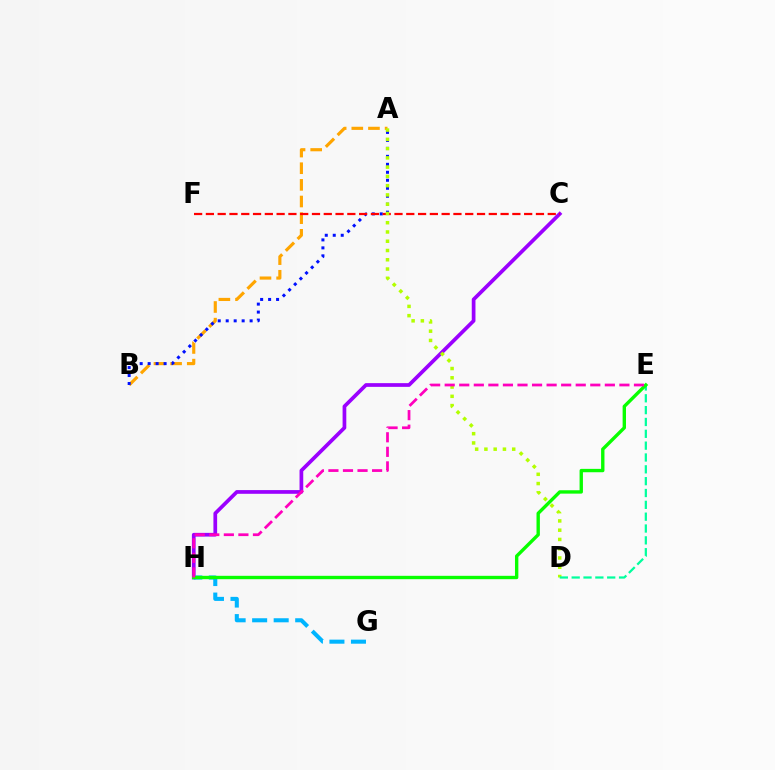{('A', 'B'): [{'color': '#ffa500', 'line_style': 'dashed', 'thickness': 2.26}, {'color': '#0010ff', 'line_style': 'dotted', 'thickness': 2.17}], ('C', 'H'): [{'color': '#9b00ff', 'line_style': 'solid', 'thickness': 2.67}], ('C', 'F'): [{'color': '#ff0000', 'line_style': 'dashed', 'thickness': 1.6}], ('G', 'H'): [{'color': '#00b5ff', 'line_style': 'dashed', 'thickness': 2.92}], ('A', 'D'): [{'color': '#b3ff00', 'line_style': 'dotted', 'thickness': 2.52}], ('D', 'E'): [{'color': '#00ff9d', 'line_style': 'dashed', 'thickness': 1.61}], ('E', 'H'): [{'color': '#08ff00', 'line_style': 'solid', 'thickness': 2.43}, {'color': '#ff00bd', 'line_style': 'dashed', 'thickness': 1.98}]}